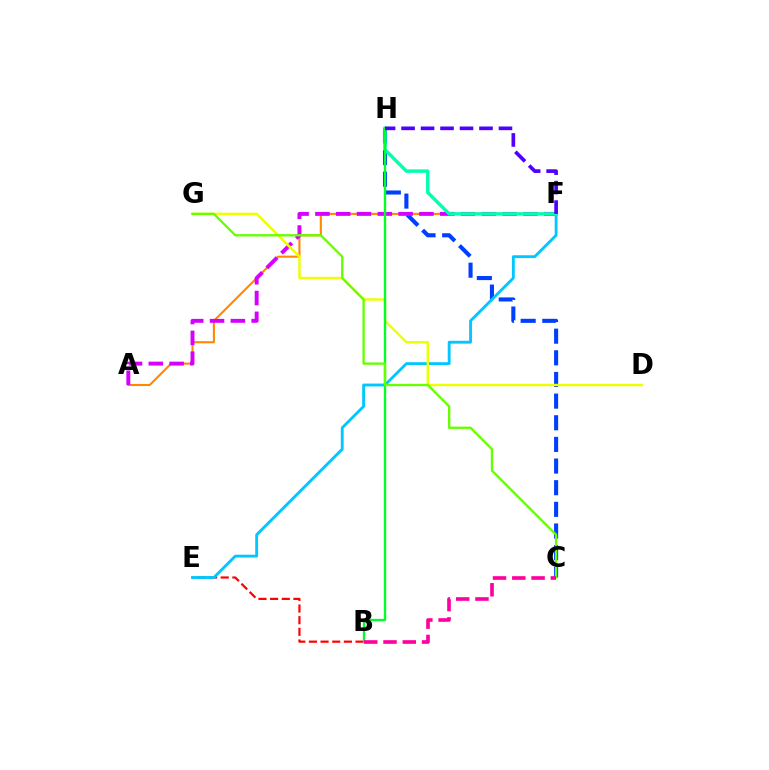{('C', 'H'): [{'color': '#003fff', 'line_style': 'dashed', 'thickness': 2.94}], ('B', 'E'): [{'color': '#ff0000', 'line_style': 'dashed', 'thickness': 1.58}], ('A', 'F'): [{'color': '#ff8800', 'line_style': 'solid', 'thickness': 1.5}, {'color': '#d600ff', 'line_style': 'dashed', 'thickness': 2.83}], ('E', 'F'): [{'color': '#00c7ff', 'line_style': 'solid', 'thickness': 2.05}], ('F', 'H'): [{'color': '#00ffaf', 'line_style': 'solid', 'thickness': 2.47}, {'color': '#4f00ff', 'line_style': 'dashed', 'thickness': 2.65}], ('D', 'G'): [{'color': '#eeff00', 'line_style': 'solid', 'thickness': 1.75}], ('B', 'H'): [{'color': '#00ff27', 'line_style': 'solid', 'thickness': 1.69}], ('C', 'G'): [{'color': '#66ff00', 'line_style': 'solid', 'thickness': 1.67}], ('B', 'C'): [{'color': '#ff00a0', 'line_style': 'dashed', 'thickness': 2.62}]}